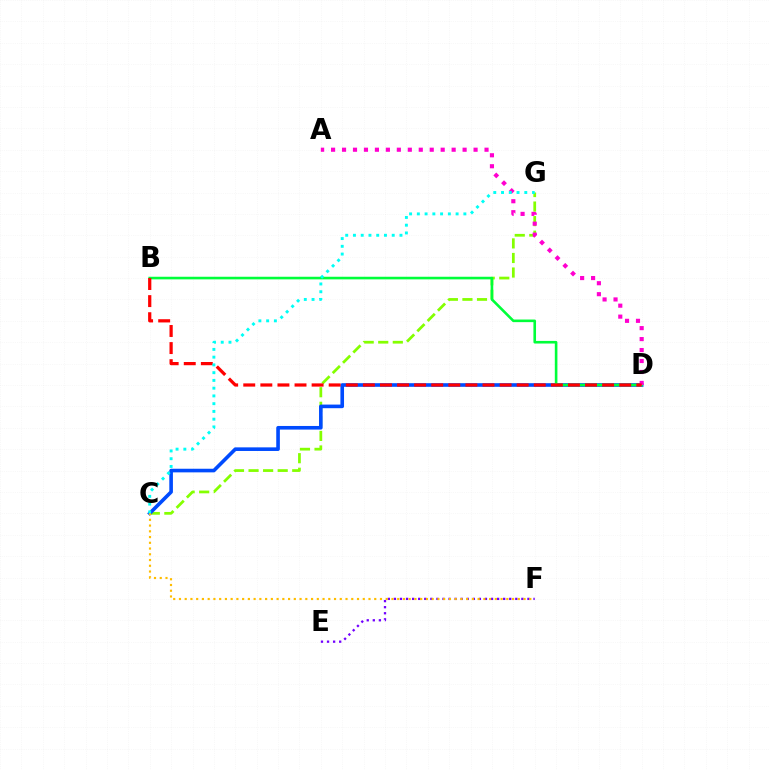{('C', 'G'): [{'color': '#84ff00', 'line_style': 'dashed', 'thickness': 1.98}, {'color': '#00fff6', 'line_style': 'dotted', 'thickness': 2.11}], ('C', 'D'): [{'color': '#004bff', 'line_style': 'solid', 'thickness': 2.6}], ('E', 'F'): [{'color': '#7200ff', 'line_style': 'dotted', 'thickness': 1.65}], ('B', 'D'): [{'color': '#00ff39', 'line_style': 'solid', 'thickness': 1.88}, {'color': '#ff0000', 'line_style': 'dashed', 'thickness': 2.32}], ('C', 'F'): [{'color': '#ffbd00', 'line_style': 'dotted', 'thickness': 1.56}], ('A', 'D'): [{'color': '#ff00cf', 'line_style': 'dotted', 'thickness': 2.98}]}